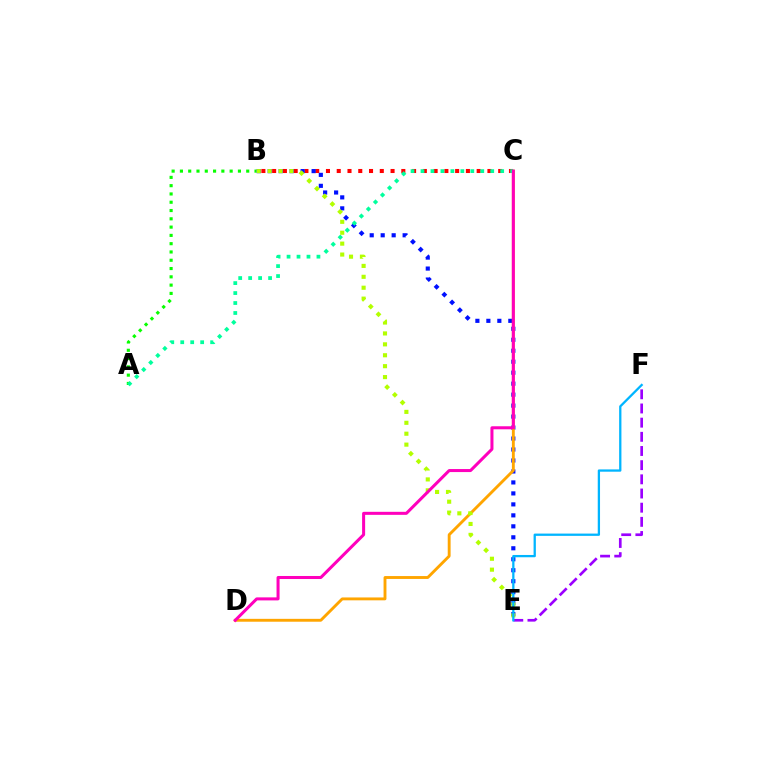{('B', 'C'): [{'color': '#ff0000', 'line_style': 'dotted', 'thickness': 2.92}], ('A', 'B'): [{'color': '#08ff00', 'line_style': 'dotted', 'thickness': 2.25}], ('B', 'E'): [{'color': '#0010ff', 'line_style': 'dotted', 'thickness': 2.98}, {'color': '#b3ff00', 'line_style': 'dotted', 'thickness': 2.97}], ('C', 'D'): [{'color': '#ffa500', 'line_style': 'solid', 'thickness': 2.07}, {'color': '#ff00bd', 'line_style': 'solid', 'thickness': 2.18}], ('A', 'C'): [{'color': '#00ff9d', 'line_style': 'dotted', 'thickness': 2.71}], ('E', 'F'): [{'color': '#9b00ff', 'line_style': 'dashed', 'thickness': 1.93}, {'color': '#00b5ff', 'line_style': 'solid', 'thickness': 1.65}]}